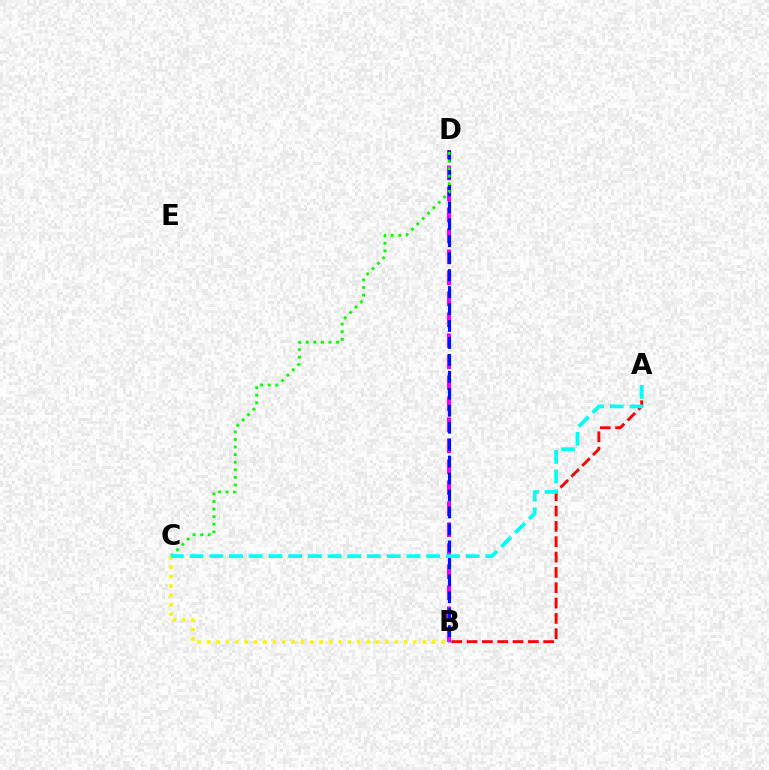{('B', 'C'): [{'color': '#fcf500', 'line_style': 'dotted', 'thickness': 2.55}], ('A', 'B'): [{'color': '#ff0000', 'line_style': 'dashed', 'thickness': 2.08}], ('B', 'D'): [{'color': '#ee00ff', 'line_style': 'dashed', 'thickness': 2.85}, {'color': '#0010ff', 'line_style': 'dashed', 'thickness': 2.3}], ('C', 'D'): [{'color': '#08ff00', 'line_style': 'dotted', 'thickness': 2.06}], ('A', 'C'): [{'color': '#00fff6', 'line_style': 'dashed', 'thickness': 2.68}]}